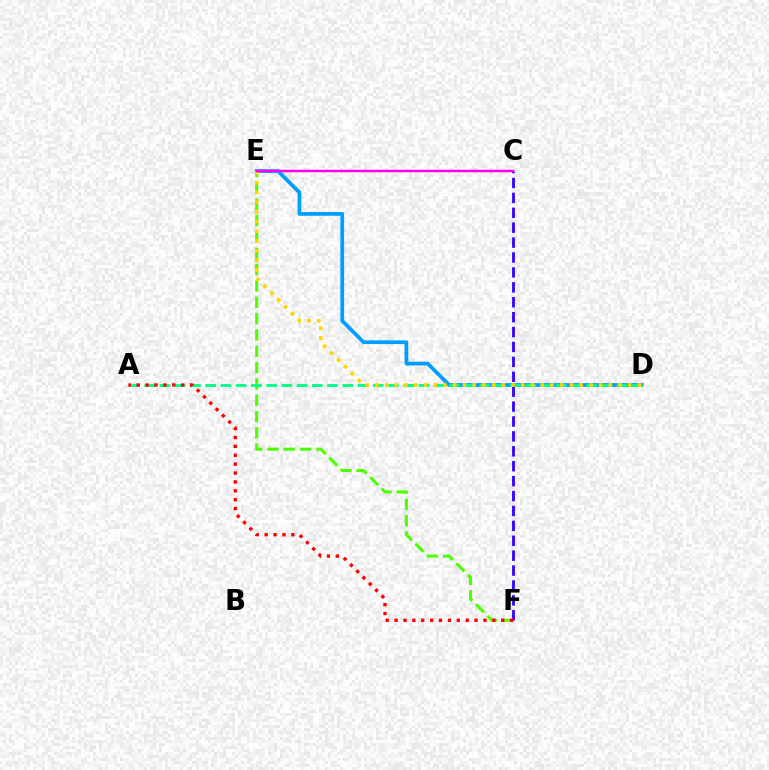{('D', 'E'): [{'color': '#009eff', 'line_style': 'solid', 'thickness': 2.7}, {'color': '#ffd500', 'line_style': 'dotted', 'thickness': 2.64}], ('E', 'F'): [{'color': '#4fff00', 'line_style': 'dashed', 'thickness': 2.22}], ('C', 'F'): [{'color': '#3700ff', 'line_style': 'dashed', 'thickness': 2.03}], ('A', 'D'): [{'color': '#00ff86', 'line_style': 'dashed', 'thickness': 2.07}], ('A', 'F'): [{'color': '#ff0000', 'line_style': 'dotted', 'thickness': 2.42}], ('C', 'E'): [{'color': '#ff00ed', 'line_style': 'solid', 'thickness': 1.79}]}